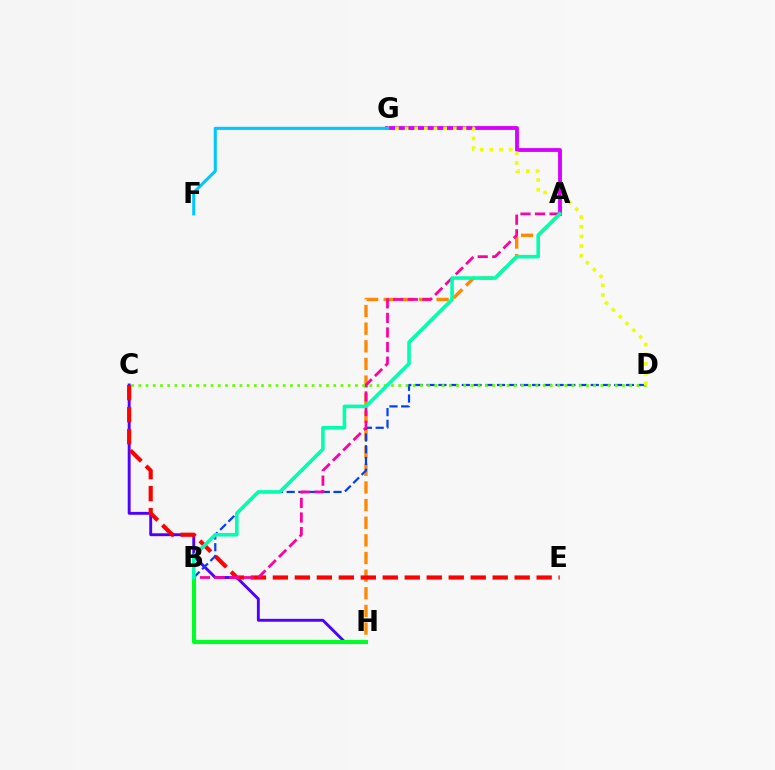{('C', 'H'): [{'color': '#4f00ff', 'line_style': 'solid', 'thickness': 2.08}], ('A', 'G'): [{'color': '#d600ff', 'line_style': 'solid', 'thickness': 2.76}], ('A', 'H'): [{'color': '#ff8800', 'line_style': 'dashed', 'thickness': 2.4}], ('B', 'D'): [{'color': '#003fff', 'line_style': 'dashed', 'thickness': 1.59}], ('B', 'H'): [{'color': '#00ff27', 'line_style': 'solid', 'thickness': 2.95}], ('C', 'E'): [{'color': '#ff0000', 'line_style': 'dashed', 'thickness': 2.99}], ('A', 'B'): [{'color': '#ff00a0', 'line_style': 'dashed', 'thickness': 1.98}, {'color': '#00ffaf', 'line_style': 'solid', 'thickness': 2.58}], ('C', 'D'): [{'color': '#66ff00', 'line_style': 'dotted', 'thickness': 1.96}], ('D', 'G'): [{'color': '#eeff00', 'line_style': 'dotted', 'thickness': 2.62}], ('F', 'G'): [{'color': '#00c7ff', 'line_style': 'solid', 'thickness': 2.21}]}